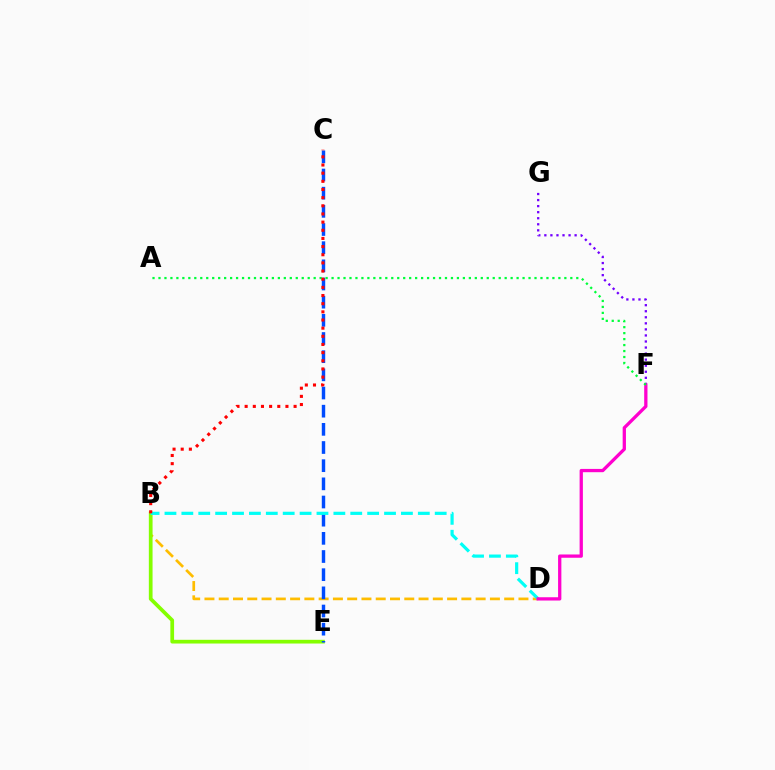{('B', 'D'): [{'color': '#ffbd00', 'line_style': 'dashed', 'thickness': 1.94}, {'color': '#00fff6', 'line_style': 'dashed', 'thickness': 2.29}], ('B', 'E'): [{'color': '#84ff00', 'line_style': 'solid', 'thickness': 2.68}], ('C', 'E'): [{'color': '#004bff', 'line_style': 'dashed', 'thickness': 2.47}], ('F', 'G'): [{'color': '#7200ff', 'line_style': 'dotted', 'thickness': 1.64}], ('D', 'F'): [{'color': '#ff00cf', 'line_style': 'solid', 'thickness': 2.36}], ('A', 'F'): [{'color': '#00ff39', 'line_style': 'dotted', 'thickness': 1.62}], ('B', 'C'): [{'color': '#ff0000', 'line_style': 'dotted', 'thickness': 2.22}]}